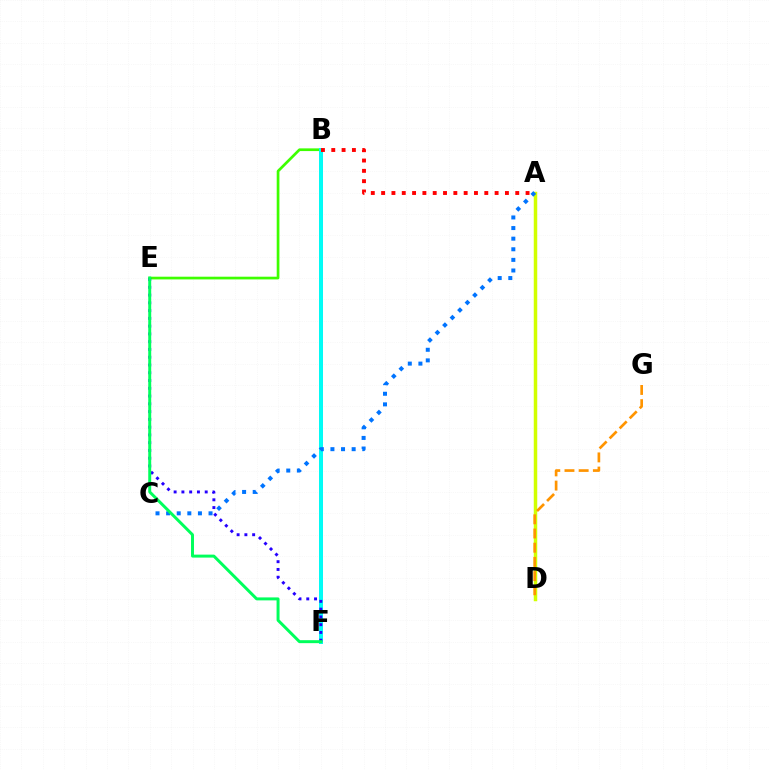{('B', 'F'): [{'color': '#ff00ac', 'line_style': 'solid', 'thickness': 2.54}, {'color': '#b900ff', 'line_style': 'solid', 'thickness': 2.03}, {'color': '#00fff6', 'line_style': 'solid', 'thickness': 2.85}], ('A', 'D'): [{'color': '#d1ff00', 'line_style': 'solid', 'thickness': 2.51}], ('B', 'E'): [{'color': '#3dff00', 'line_style': 'solid', 'thickness': 1.95}], ('A', 'B'): [{'color': '#ff0000', 'line_style': 'dotted', 'thickness': 2.8}], ('E', 'F'): [{'color': '#2500ff', 'line_style': 'dotted', 'thickness': 2.11}, {'color': '#00ff5c', 'line_style': 'solid', 'thickness': 2.14}], ('A', 'C'): [{'color': '#0074ff', 'line_style': 'dotted', 'thickness': 2.88}], ('D', 'G'): [{'color': '#ff9400', 'line_style': 'dashed', 'thickness': 1.93}]}